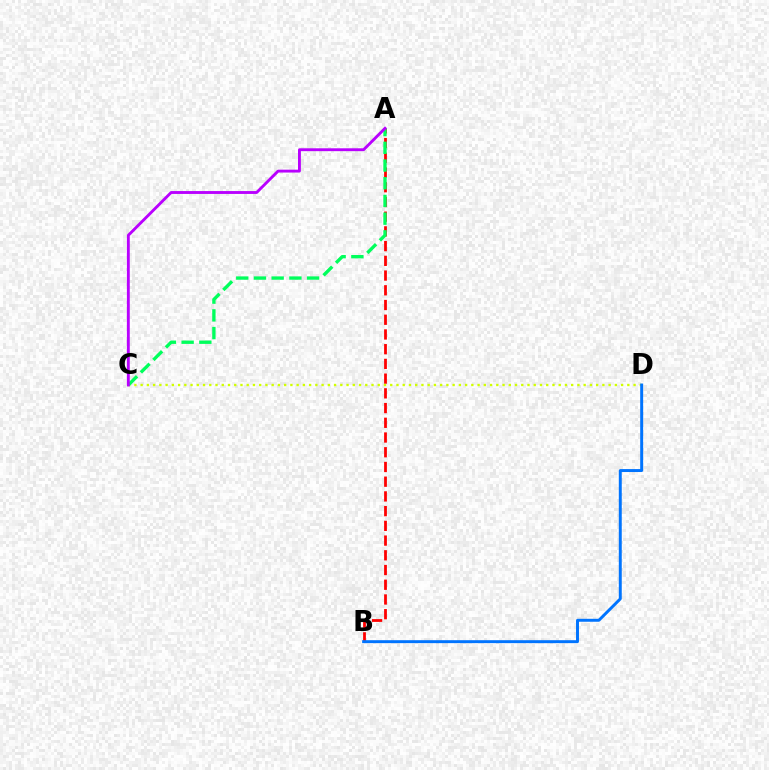{('A', 'B'): [{'color': '#ff0000', 'line_style': 'dashed', 'thickness': 2.0}], ('C', 'D'): [{'color': '#d1ff00', 'line_style': 'dotted', 'thickness': 1.7}], ('A', 'C'): [{'color': '#00ff5c', 'line_style': 'dashed', 'thickness': 2.41}, {'color': '#b900ff', 'line_style': 'solid', 'thickness': 2.07}], ('B', 'D'): [{'color': '#0074ff', 'line_style': 'solid', 'thickness': 2.12}]}